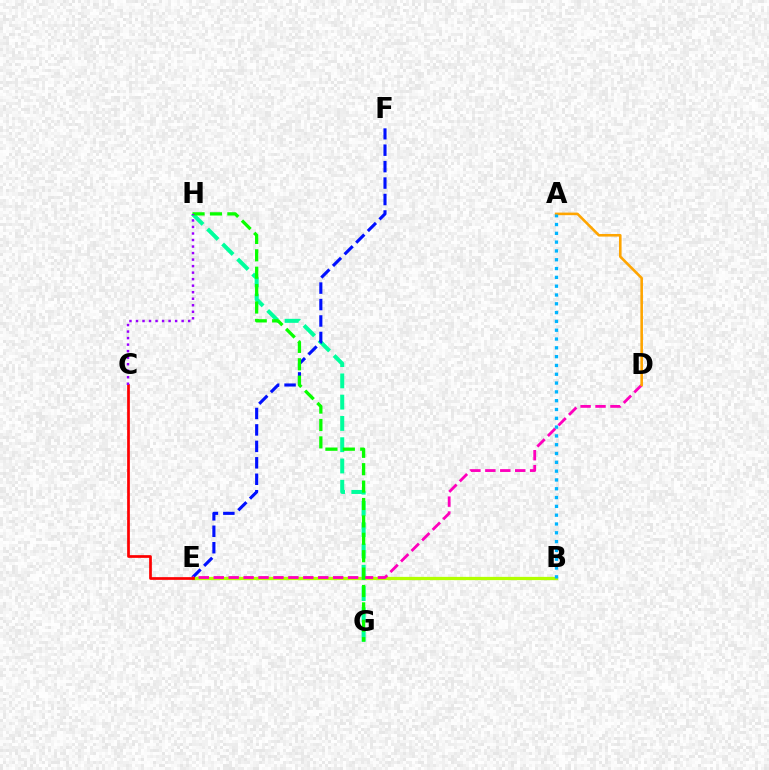{('B', 'E'): [{'color': '#b3ff00', 'line_style': 'solid', 'thickness': 2.34}], ('G', 'H'): [{'color': '#00ff9d', 'line_style': 'dashed', 'thickness': 2.89}, {'color': '#08ff00', 'line_style': 'dashed', 'thickness': 2.36}], ('E', 'F'): [{'color': '#0010ff', 'line_style': 'dashed', 'thickness': 2.23}], ('D', 'E'): [{'color': '#ff00bd', 'line_style': 'dashed', 'thickness': 2.03}], ('C', 'E'): [{'color': '#ff0000', 'line_style': 'solid', 'thickness': 1.95}], ('A', 'D'): [{'color': '#ffa500', 'line_style': 'solid', 'thickness': 1.87}], ('A', 'B'): [{'color': '#00b5ff', 'line_style': 'dotted', 'thickness': 2.39}], ('C', 'H'): [{'color': '#9b00ff', 'line_style': 'dotted', 'thickness': 1.77}]}